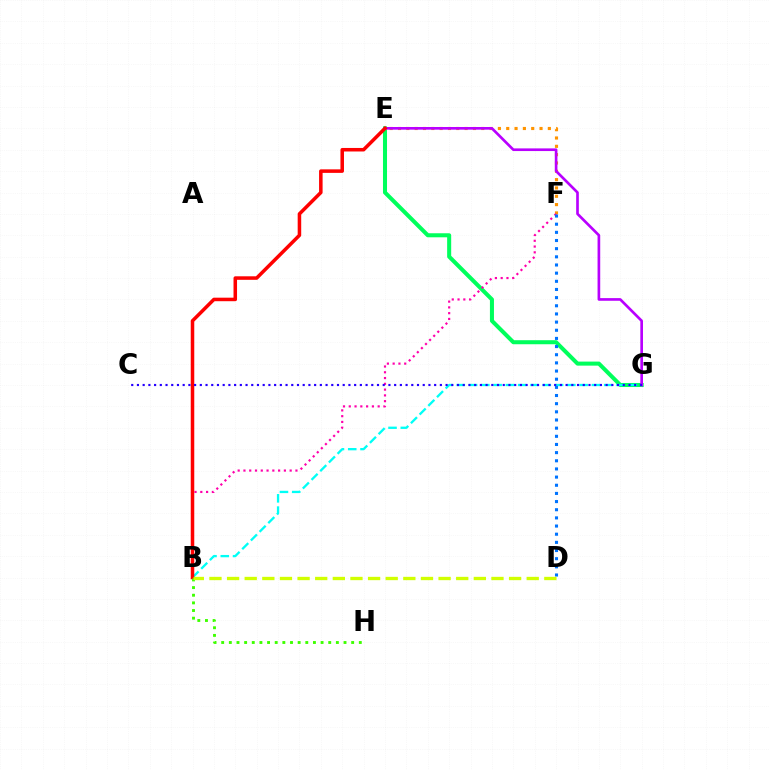{('E', 'G'): [{'color': '#00ff5c', 'line_style': 'solid', 'thickness': 2.91}, {'color': '#b900ff', 'line_style': 'solid', 'thickness': 1.92}], ('E', 'F'): [{'color': '#ff9400', 'line_style': 'dotted', 'thickness': 2.26}], ('B', 'G'): [{'color': '#00fff6', 'line_style': 'dashed', 'thickness': 1.67}], ('B', 'F'): [{'color': '#ff00ac', 'line_style': 'dotted', 'thickness': 1.57}], ('B', 'E'): [{'color': '#ff0000', 'line_style': 'solid', 'thickness': 2.54}], ('C', 'G'): [{'color': '#2500ff', 'line_style': 'dotted', 'thickness': 1.55}], ('D', 'F'): [{'color': '#0074ff', 'line_style': 'dotted', 'thickness': 2.22}], ('B', 'H'): [{'color': '#3dff00', 'line_style': 'dotted', 'thickness': 2.08}], ('B', 'D'): [{'color': '#d1ff00', 'line_style': 'dashed', 'thickness': 2.39}]}